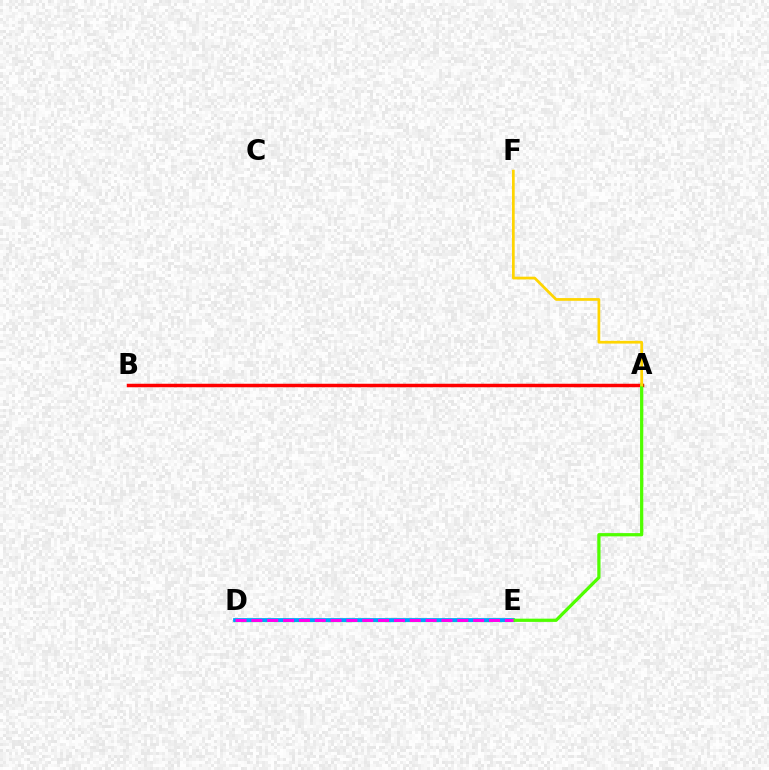{('A', 'B'): [{'color': '#3700ff', 'line_style': 'solid', 'thickness': 1.91}, {'color': '#ff0000', 'line_style': 'solid', 'thickness': 2.51}], ('D', 'E'): [{'color': '#00ff86', 'line_style': 'solid', 'thickness': 2.4}, {'color': '#009eff', 'line_style': 'solid', 'thickness': 2.69}, {'color': '#ff00ed', 'line_style': 'dashed', 'thickness': 2.15}], ('A', 'E'): [{'color': '#4fff00', 'line_style': 'solid', 'thickness': 2.33}], ('A', 'F'): [{'color': '#ffd500', 'line_style': 'solid', 'thickness': 1.96}]}